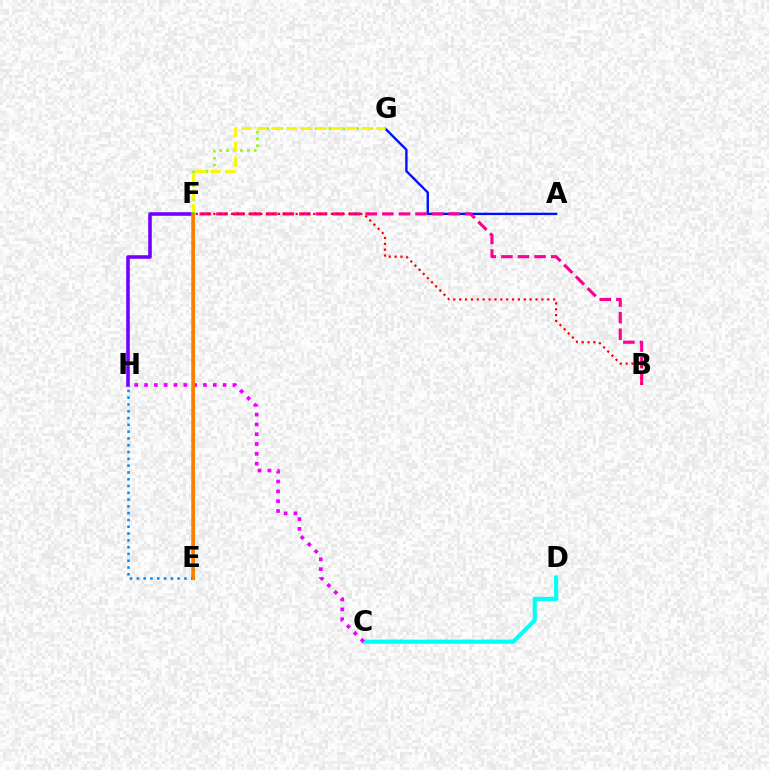{('A', 'G'): [{'color': '#0010ff', 'line_style': 'solid', 'thickness': 1.72}], ('C', 'D'): [{'color': '#00fff6', 'line_style': 'solid', 'thickness': 2.96}], ('F', 'G'): [{'color': '#84ff00', 'line_style': 'dotted', 'thickness': 1.88}, {'color': '#fcf500', 'line_style': 'dashed', 'thickness': 2.03}], ('F', 'H'): [{'color': '#7200ff', 'line_style': 'solid', 'thickness': 2.58}], ('B', 'F'): [{'color': '#ff0094', 'line_style': 'dashed', 'thickness': 2.25}, {'color': '#ff0000', 'line_style': 'dotted', 'thickness': 1.6}], ('E', 'F'): [{'color': '#00ff74', 'line_style': 'dotted', 'thickness': 1.84}, {'color': '#08ff00', 'line_style': 'solid', 'thickness': 2.52}, {'color': '#ff7c00', 'line_style': 'solid', 'thickness': 2.13}], ('C', 'H'): [{'color': '#ee00ff', 'line_style': 'dotted', 'thickness': 2.67}], ('E', 'H'): [{'color': '#008cff', 'line_style': 'dotted', 'thickness': 1.85}]}